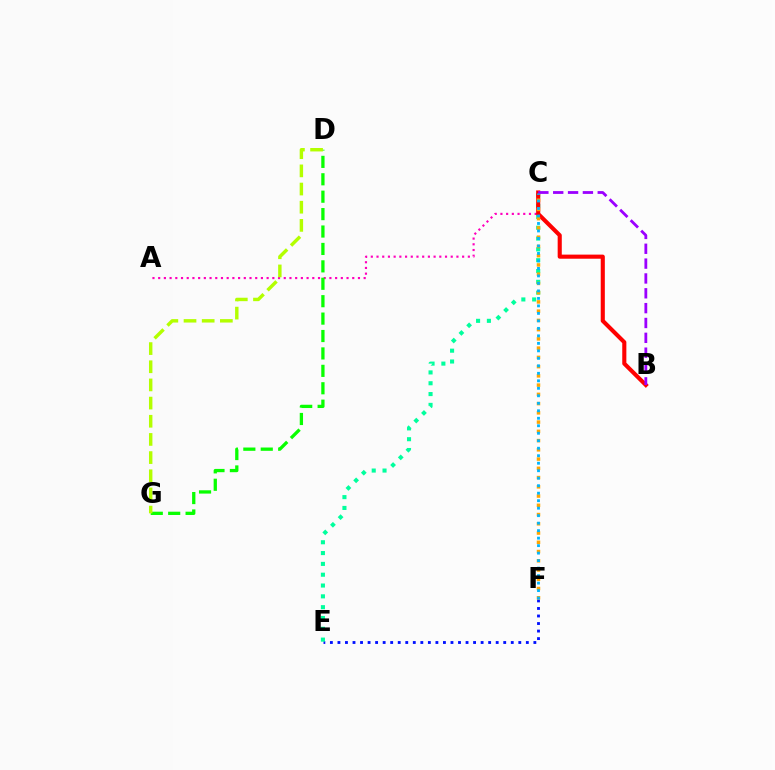{('A', 'C'): [{'color': '#ff00bd', 'line_style': 'dotted', 'thickness': 1.55}], ('D', 'G'): [{'color': '#08ff00', 'line_style': 'dashed', 'thickness': 2.37}, {'color': '#b3ff00', 'line_style': 'dashed', 'thickness': 2.47}], ('E', 'F'): [{'color': '#0010ff', 'line_style': 'dotted', 'thickness': 2.05}], ('C', 'E'): [{'color': '#00ff9d', 'line_style': 'dotted', 'thickness': 2.94}], ('B', 'C'): [{'color': '#ff0000', 'line_style': 'solid', 'thickness': 2.96}, {'color': '#9b00ff', 'line_style': 'dashed', 'thickness': 2.02}], ('C', 'F'): [{'color': '#ffa500', 'line_style': 'dotted', 'thickness': 2.51}, {'color': '#00b5ff', 'line_style': 'dotted', 'thickness': 2.04}]}